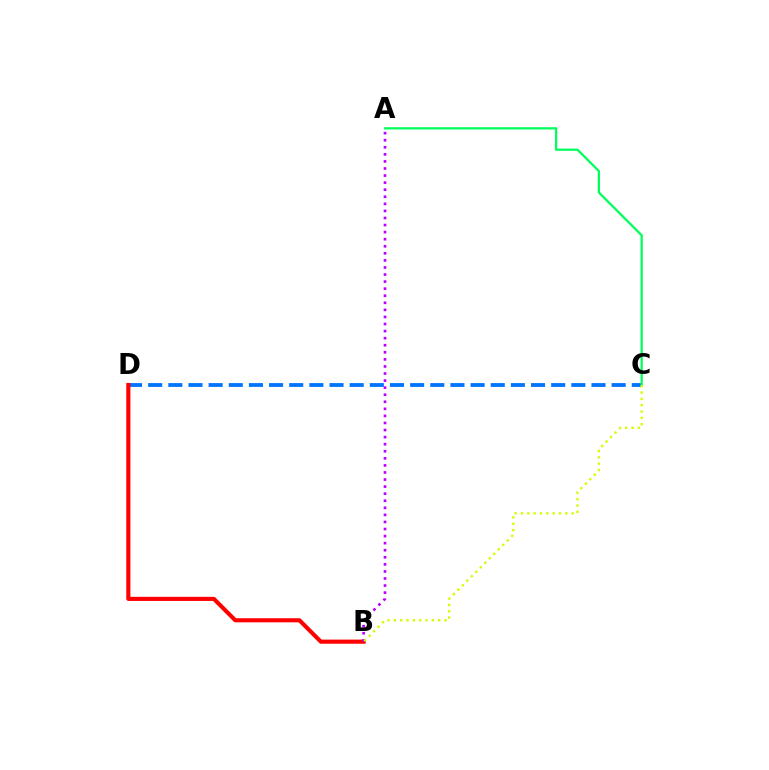{('C', 'D'): [{'color': '#0074ff', 'line_style': 'dashed', 'thickness': 2.74}], ('B', 'D'): [{'color': '#ff0000', 'line_style': 'solid', 'thickness': 2.97}], ('A', 'B'): [{'color': '#b900ff', 'line_style': 'dotted', 'thickness': 1.92}], ('A', 'C'): [{'color': '#00ff5c', 'line_style': 'solid', 'thickness': 1.63}], ('B', 'C'): [{'color': '#d1ff00', 'line_style': 'dotted', 'thickness': 1.72}]}